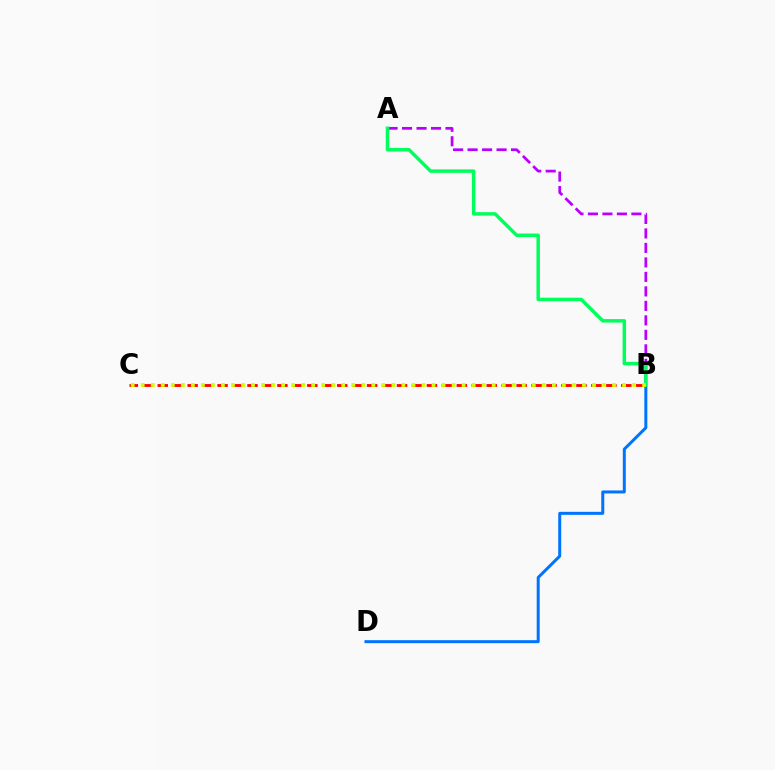{('B', 'D'): [{'color': '#0074ff', 'line_style': 'solid', 'thickness': 2.16}], ('B', 'C'): [{'color': '#ff0000', 'line_style': 'dashed', 'thickness': 2.03}, {'color': '#d1ff00', 'line_style': 'dotted', 'thickness': 2.72}], ('A', 'B'): [{'color': '#b900ff', 'line_style': 'dashed', 'thickness': 1.97}, {'color': '#00ff5c', 'line_style': 'solid', 'thickness': 2.5}]}